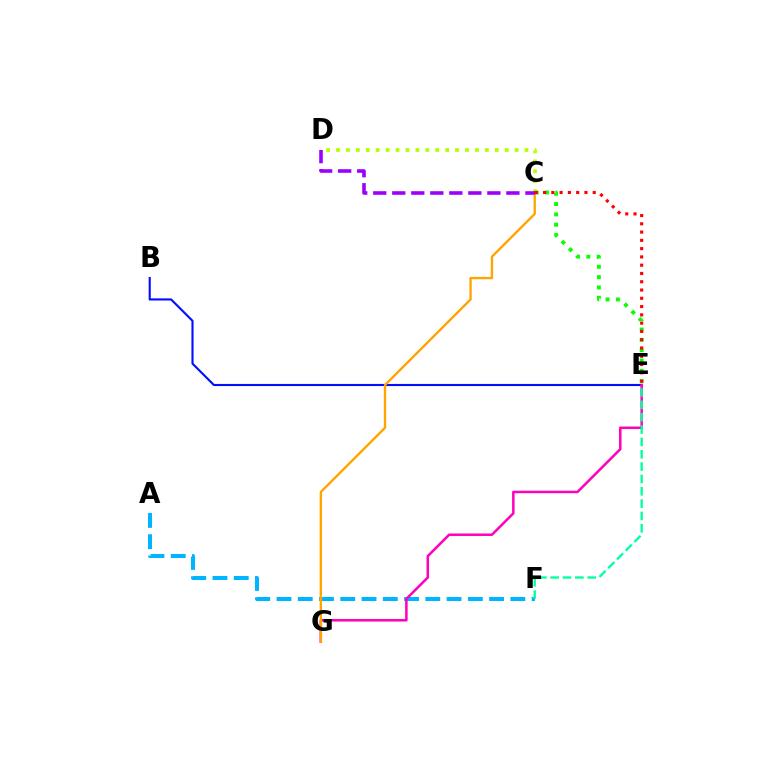{('B', 'E'): [{'color': '#0010ff', 'line_style': 'solid', 'thickness': 1.54}], ('C', 'E'): [{'color': '#08ff00', 'line_style': 'dotted', 'thickness': 2.81}, {'color': '#ff0000', 'line_style': 'dotted', 'thickness': 2.25}], ('C', 'D'): [{'color': '#b3ff00', 'line_style': 'dotted', 'thickness': 2.7}, {'color': '#9b00ff', 'line_style': 'dashed', 'thickness': 2.58}], ('A', 'F'): [{'color': '#00b5ff', 'line_style': 'dashed', 'thickness': 2.89}], ('E', 'G'): [{'color': '#ff00bd', 'line_style': 'solid', 'thickness': 1.81}], ('C', 'G'): [{'color': '#ffa500', 'line_style': 'solid', 'thickness': 1.7}], ('E', 'F'): [{'color': '#00ff9d', 'line_style': 'dashed', 'thickness': 1.68}]}